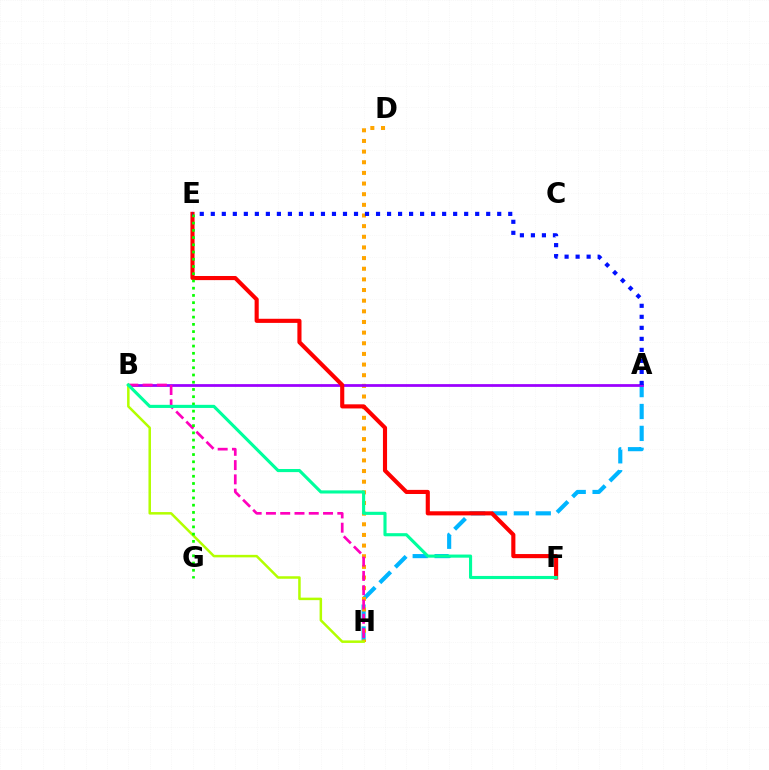{('A', 'H'): [{'color': '#00b5ff', 'line_style': 'dashed', 'thickness': 2.97}], ('D', 'H'): [{'color': '#ffa500', 'line_style': 'dotted', 'thickness': 2.89}], ('A', 'B'): [{'color': '#9b00ff', 'line_style': 'solid', 'thickness': 1.98}], ('B', 'H'): [{'color': '#ff00bd', 'line_style': 'dashed', 'thickness': 1.94}, {'color': '#b3ff00', 'line_style': 'solid', 'thickness': 1.8}], ('E', 'F'): [{'color': '#ff0000', 'line_style': 'solid', 'thickness': 2.97}], ('E', 'G'): [{'color': '#08ff00', 'line_style': 'dotted', 'thickness': 1.97}], ('A', 'E'): [{'color': '#0010ff', 'line_style': 'dotted', 'thickness': 2.99}], ('B', 'F'): [{'color': '#00ff9d', 'line_style': 'solid', 'thickness': 2.25}]}